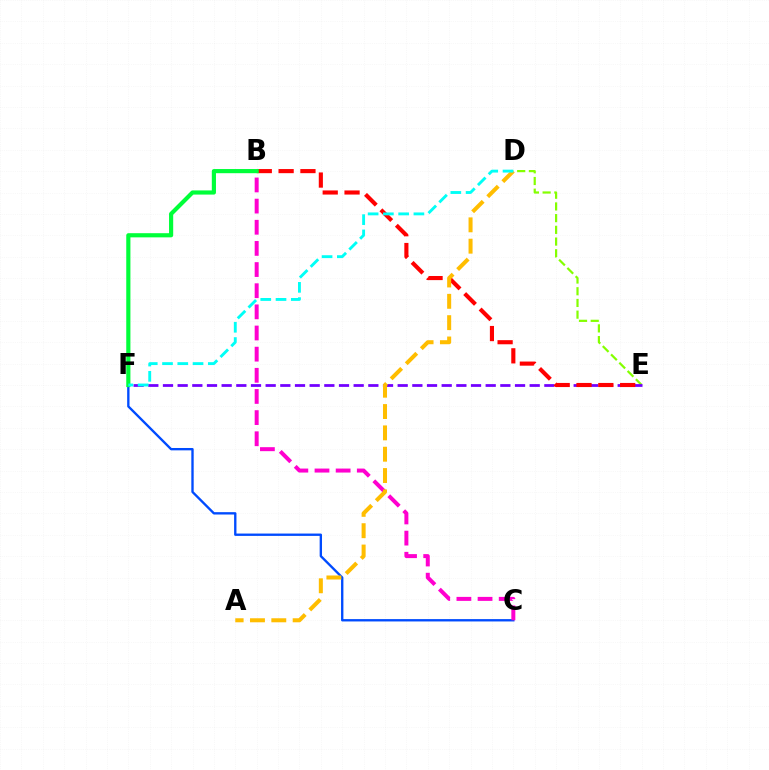{('C', 'F'): [{'color': '#004bff', 'line_style': 'solid', 'thickness': 1.69}], ('B', 'C'): [{'color': '#ff00cf', 'line_style': 'dashed', 'thickness': 2.87}], ('D', 'E'): [{'color': '#84ff00', 'line_style': 'dashed', 'thickness': 1.59}], ('E', 'F'): [{'color': '#7200ff', 'line_style': 'dashed', 'thickness': 1.99}], ('B', 'E'): [{'color': '#ff0000', 'line_style': 'dashed', 'thickness': 2.97}], ('B', 'F'): [{'color': '#00ff39', 'line_style': 'solid', 'thickness': 3.0}], ('A', 'D'): [{'color': '#ffbd00', 'line_style': 'dashed', 'thickness': 2.9}], ('D', 'F'): [{'color': '#00fff6', 'line_style': 'dashed', 'thickness': 2.07}]}